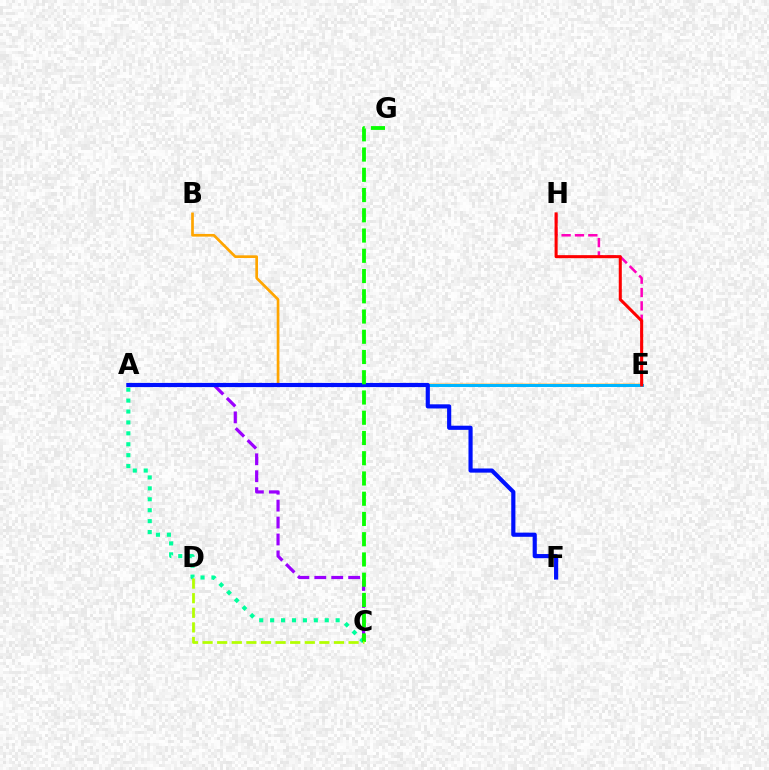{('E', 'H'): [{'color': '#ff00bd', 'line_style': 'dashed', 'thickness': 1.82}, {'color': '#ff0000', 'line_style': 'solid', 'thickness': 2.2}], ('A', 'C'): [{'color': '#00ff9d', 'line_style': 'dotted', 'thickness': 2.97}, {'color': '#9b00ff', 'line_style': 'dashed', 'thickness': 2.3}], ('B', 'E'): [{'color': '#ffa500', 'line_style': 'solid', 'thickness': 1.94}], ('A', 'E'): [{'color': '#00b5ff', 'line_style': 'solid', 'thickness': 2.17}], ('A', 'F'): [{'color': '#0010ff', 'line_style': 'solid', 'thickness': 2.99}], ('C', 'G'): [{'color': '#08ff00', 'line_style': 'dashed', 'thickness': 2.75}], ('C', 'D'): [{'color': '#b3ff00', 'line_style': 'dashed', 'thickness': 1.98}]}